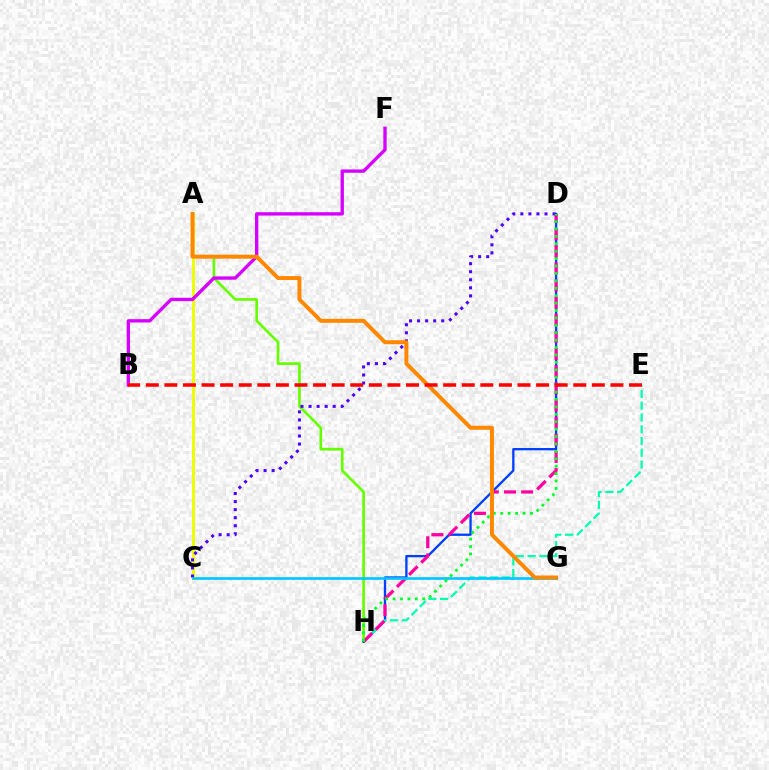{('A', 'C'): [{'color': '#eeff00', 'line_style': 'solid', 'thickness': 2.11}], ('A', 'H'): [{'color': '#66ff00', 'line_style': 'solid', 'thickness': 1.92}], ('D', 'H'): [{'color': '#003fff', 'line_style': 'solid', 'thickness': 1.66}, {'color': '#ff00a0', 'line_style': 'dashed', 'thickness': 2.33}, {'color': '#00ff27', 'line_style': 'dotted', 'thickness': 2.01}], ('E', 'H'): [{'color': '#00ffaf', 'line_style': 'dashed', 'thickness': 1.6}], ('B', 'F'): [{'color': '#d600ff', 'line_style': 'solid', 'thickness': 2.41}], ('C', 'D'): [{'color': '#4f00ff', 'line_style': 'dotted', 'thickness': 2.19}], ('C', 'G'): [{'color': '#00c7ff', 'line_style': 'solid', 'thickness': 1.92}], ('A', 'G'): [{'color': '#ff8800', 'line_style': 'solid', 'thickness': 2.86}], ('B', 'E'): [{'color': '#ff0000', 'line_style': 'dashed', 'thickness': 2.52}]}